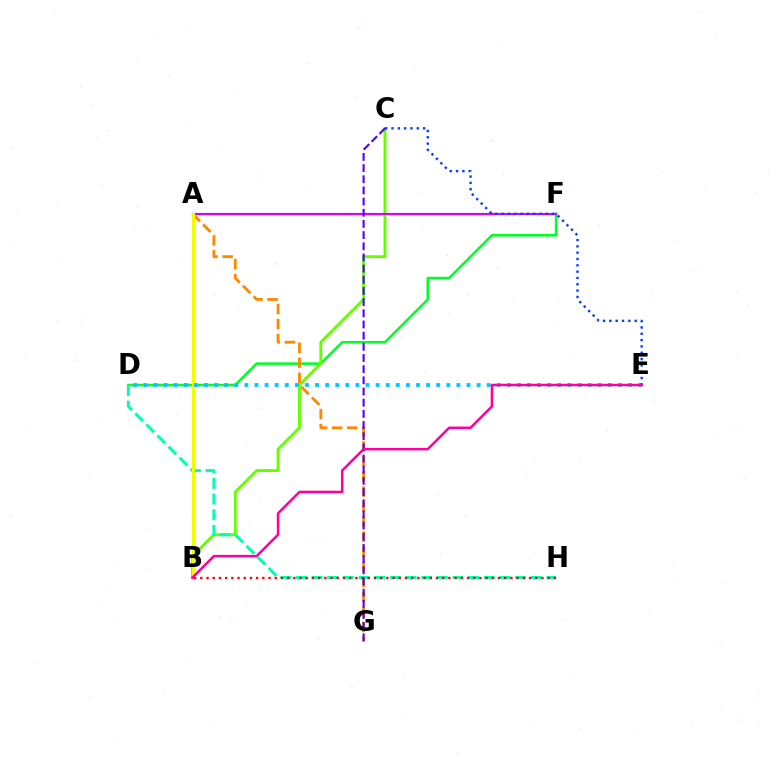{('D', 'F'): [{'color': '#00ff27', 'line_style': 'solid', 'thickness': 1.83}], ('B', 'C'): [{'color': '#66ff00', 'line_style': 'solid', 'thickness': 2.1}], ('A', 'F'): [{'color': '#d600ff', 'line_style': 'solid', 'thickness': 1.58}], ('A', 'G'): [{'color': '#ff8800', 'line_style': 'dashed', 'thickness': 2.04}], ('D', 'H'): [{'color': '#00ffaf', 'line_style': 'dashed', 'thickness': 2.13}], ('A', 'B'): [{'color': '#eeff00', 'line_style': 'solid', 'thickness': 2.18}], ('D', 'E'): [{'color': '#00c7ff', 'line_style': 'dotted', 'thickness': 2.74}], ('B', 'H'): [{'color': '#ff0000', 'line_style': 'dotted', 'thickness': 1.69}], ('C', 'E'): [{'color': '#003fff', 'line_style': 'dotted', 'thickness': 1.72}], ('C', 'G'): [{'color': '#4f00ff', 'line_style': 'dashed', 'thickness': 1.52}], ('B', 'E'): [{'color': '#ff00a0', 'line_style': 'solid', 'thickness': 1.81}]}